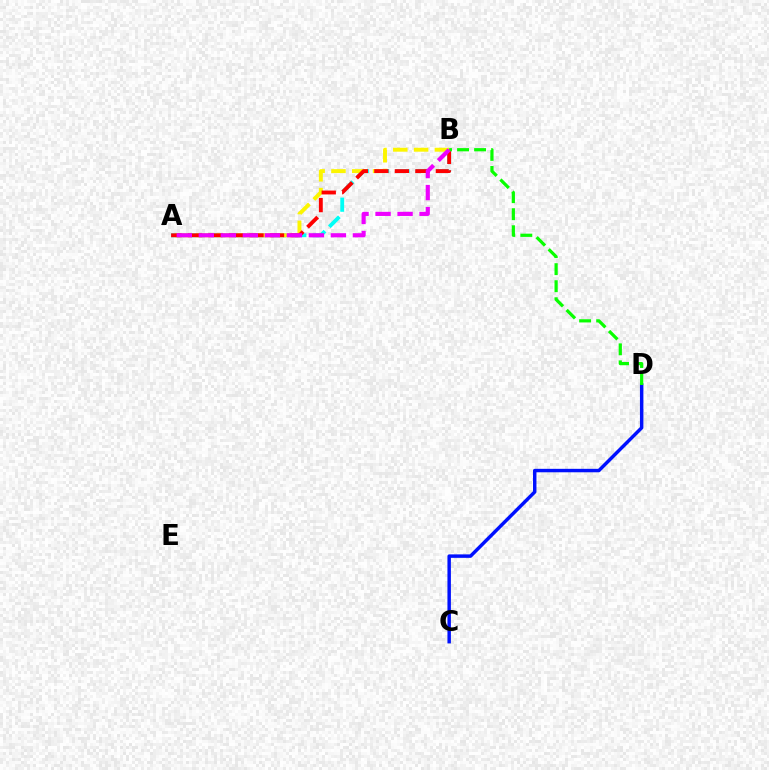{('A', 'B'): [{'color': '#00fff6', 'line_style': 'dashed', 'thickness': 2.76}, {'color': '#fcf500', 'line_style': 'dashed', 'thickness': 2.83}, {'color': '#ff0000', 'line_style': 'dashed', 'thickness': 2.79}, {'color': '#ee00ff', 'line_style': 'dashed', 'thickness': 2.99}], ('C', 'D'): [{'color': '#0010ff', 'line_style': 'solid', 'thickness': 2.49}], ('B', 'D'): [{'color': '#08ff00', 'line_style': 'dashed', 'thickness': 2.31}]}